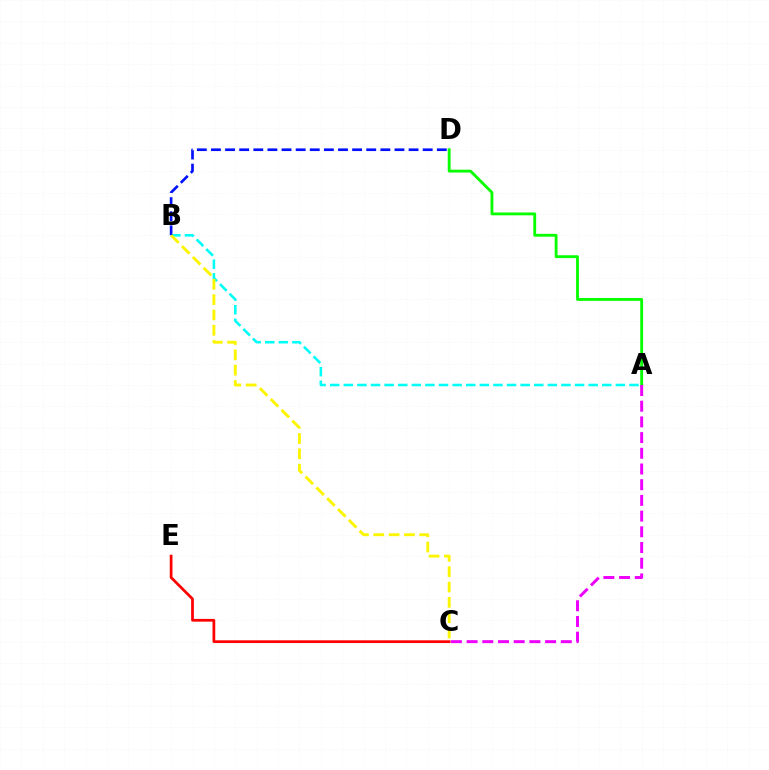{('A', 'D'): [{'color': '#08ff00', 'line_style': 'solid', 'thickness': 2.05}], ('C', 'E'): [{'color': '#ff0000', 'line_style': 'solid', 'thickness': 1.97}], ('A', 'B'): [{'color': '#00fff6', 'line_style': 'dashed', 'thickness': 1.85}], ('B', 'D'): [{'color': '#0010ff', 'line_style': 'dashed', 'thickness': 1.92}], ('B', 'C'): [{'color': '#fcf500', 'line_style': 'dashed', 'thickness': 2.08}], ('A', 'C'): [{'color': '#ee00ff', 'line_style': 'dashed', 'thickness': 2.13}]}